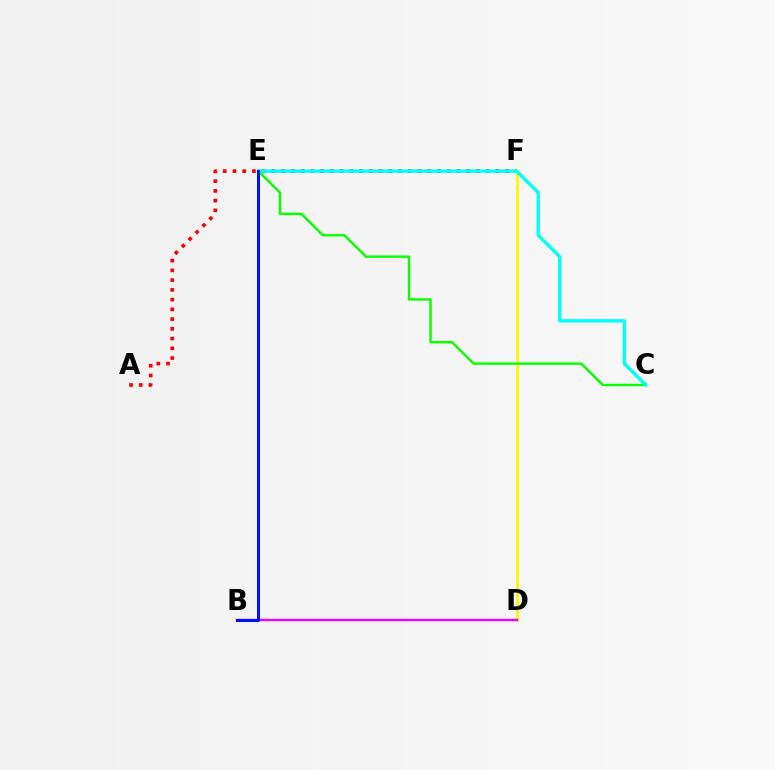{('D', 'F'): [{'color': '#fcf500', 'line_style': 'solid', 'thickness': 1.94}], ('B', 'D'): [{'color': '#ee00ff', 'line_style': 'solid', 'thickness': 1.72}], ('C', 'E'): [{'color': '#08ff00', 'line_style': 'solid', 'thickness': 1.74}, {'color': '#00fff6', 'line_style': 'solid', 'thickness': 2.44}], ('A', 'F'): [{'color': '#ff0000', 'line_style': 'dotted', 'thickness': 2.65}], ('B', 'E'): [{'color': '#0010ff', 'line_style': 'solid', 'thickness': 2.17}]}